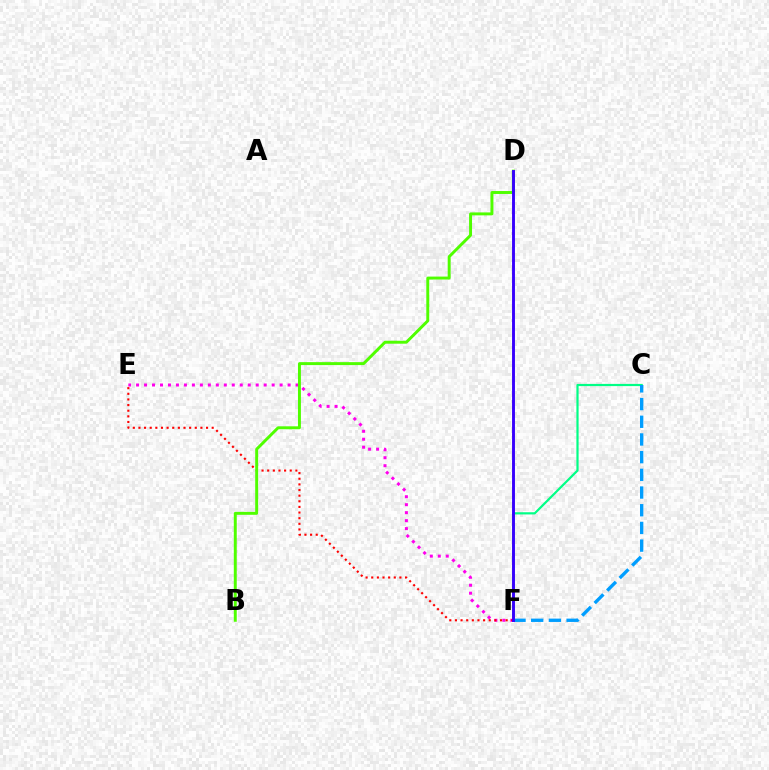{('C', 'F'): [{'color': '#00ff86', 'line_style': 'solid', 'thickness': 1.58}, {'color': '#009eff', 'line_style': 'dashed', 'thickness': 2.4}], ('D', 'F'): [{'color': '#ffd500', 'line_style': 'dotted', 'thickness': 1.83}, {'color': '#3700ff', 'line_style': 'solid', 'thickness': 2.09}], ('E', 'F'): [{'color': '#ff00ed', 'line_style': 'dotted', 'thickness': 2.17}, {'color': '#ff0000', 'line_style': 'dotted', 'thickness': 1.53}], ('B', 'D'): [{'color': '#4fff00', 'line_style': 'solid', 'thickness': 2.12}]}